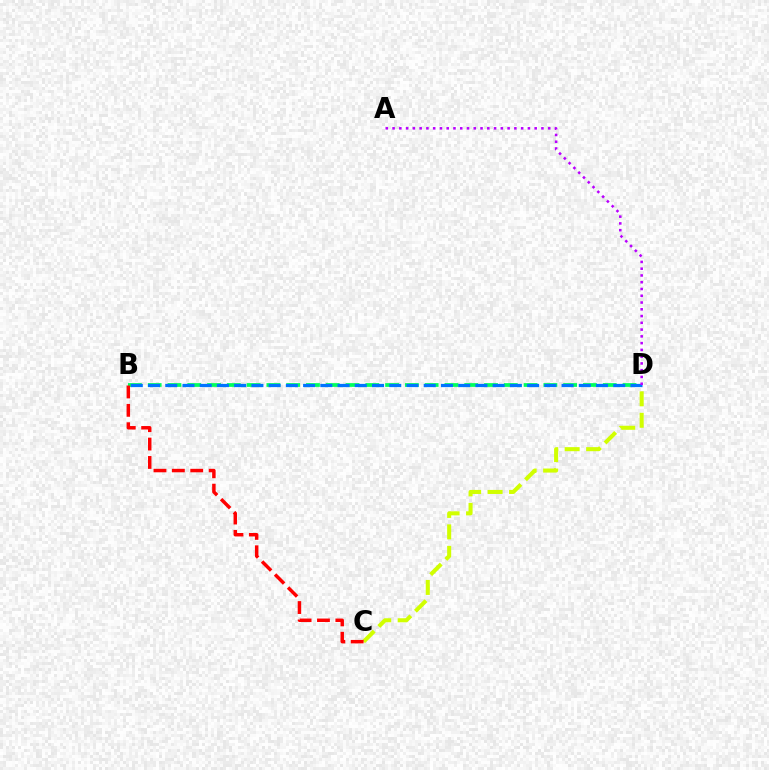{('B', 'D'): [{'color': '#00ff5c', 'line_style': 'dashed', 'thickness': 2.69}, {'color': '#0074ff', 'line_style': 'dashed', 'thickness': 2.34}], ('A', 'D'): [{'color': '#b900ff', 'line_style': 'dotted', 'thickness': 1.84}], ('C', 'D'): [{'color': '#d1ff00', 'line_style': 'dashed', 'thickness': 2.92}], ('B', 'C'): [{'color': '#ff0000', 'line_style': 'dashed', 'thickness': 2.5}]}